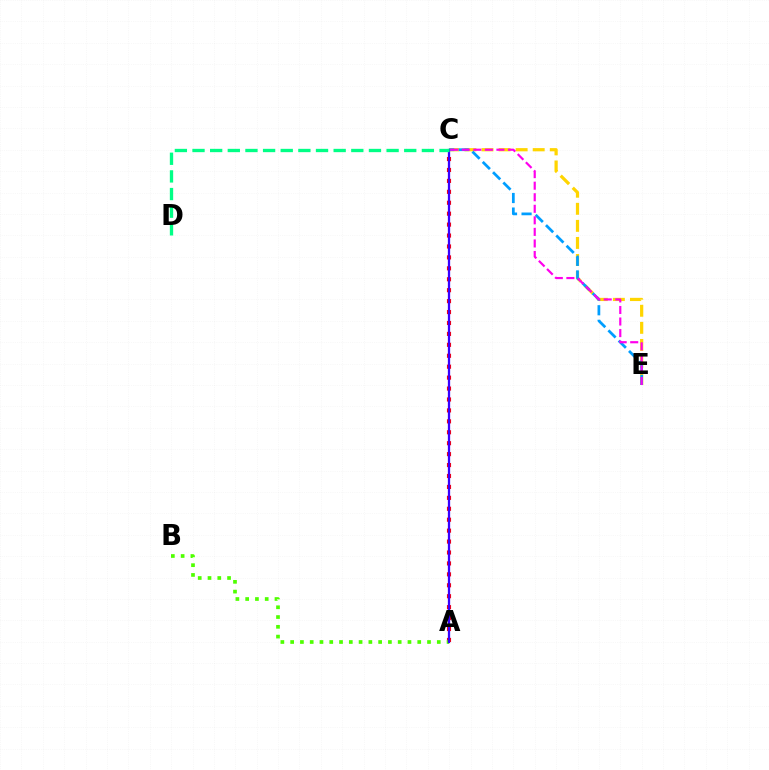{('A', 'C'): [{'color': '#ff0000', 'line_style': 'dotted', 'thickness': 2.97}, {'color': '#3700ff', 'line_style': 'solid', 'thickness': 1.64}], ('C', 'E'): [{'color': '#ffd500', 'line_style': 'dashed', 'thickness': 2.32}, {'color': '#009eff', 'line_style': 'dashed', 'thickness': 1.98}, {'color': '#ff00ed', 'line_style': 'dashed', 'thickness': 1.57}], ('A', 'B'): [{'color': '#4fff00', 'line_style': 'dotted', 'thickness': 2.66}], ('C', 'D'): [{'color': '#00ff86', 'line_style': 'dashed', 'thickness': 2.4}]}